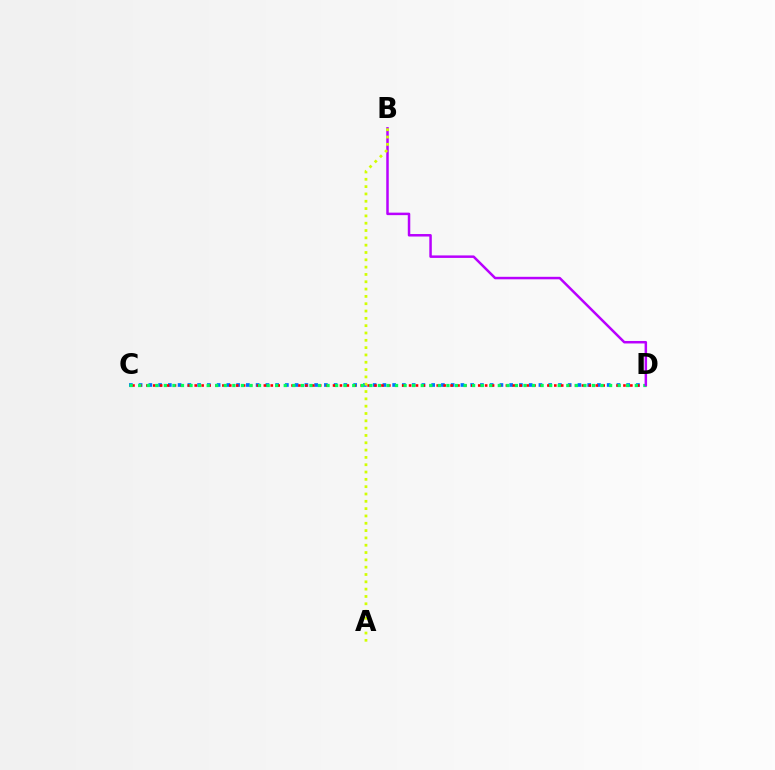{('C', 'D'): [{'color': '#0074ff', 'line_style': 'dotted', 'thickness': 2.65}, {'color': '#ff0000', 'line_style': 'dotted', 'thickness': 1.88}, {'color': '#00ff5c', 'line_style': 'dotted', 'thickness': 2.33}], ('B', 'D'): [{'color': '#b900ff', 'line_style': 'solid', 'thickness': 1.8}], ('A', 'B'): [{'color': '#d1ff00', 'line_style': 'dotted', 'thickness': 1.99}]}